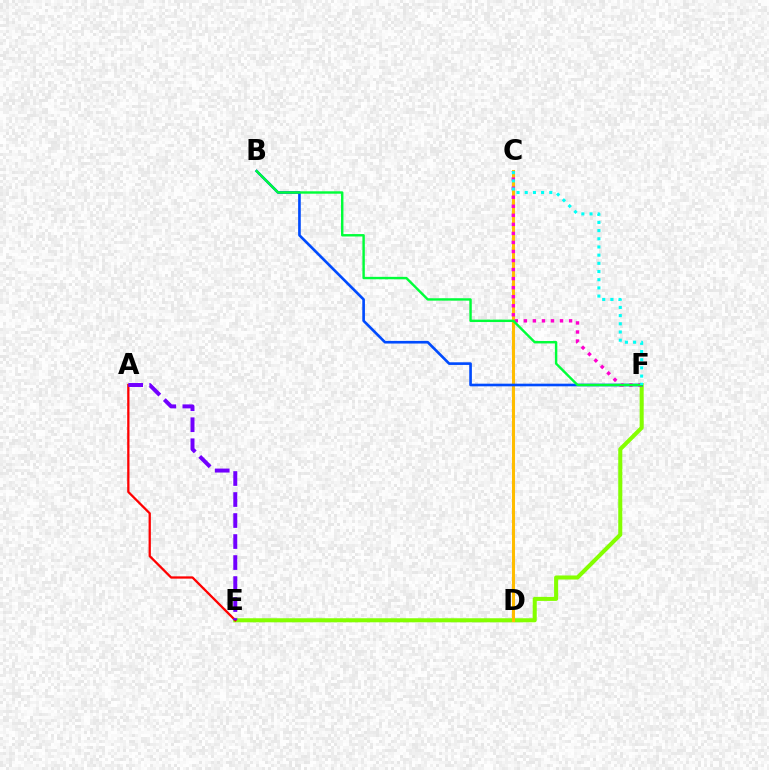{('E', 'F'): [{'color': '#84ff00', 'line_style': 'solid', 'thickness': 2.91}], ('A', 'E'): [{'color': '#ff0000', 'line_style': 'solid', 'thickness': 1.64}, {'color': '#7200ff', 'line_style': 'dashed', 'thickness': 2.85}], ('C', 'D'): [{'color': '#ffbd00', 'line_style': 'solid', 'thickness': 2.19}], ('B', 'F'): [{'color': '#004bff', 'line_style': 'solid', 'thickness': 1.9}, {'color': '#00ff39', 'line_style': 'solid', 'thickness': 1.74}], ('C', 'F'): [{'color': '#ff00cf', 'line_style': 'dotted', 'thickness': 2.46}, {'color': '#00fff6', 'line_style': 'dotted', 'thickness': 2.22}]}